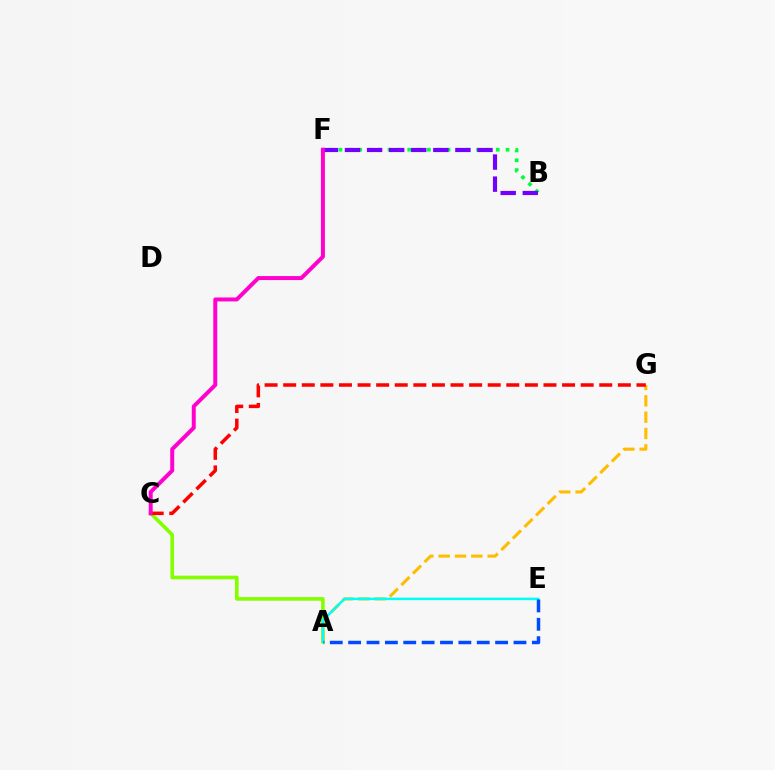{('A', 'C'): [{'color': '#84ff00', 'line_style': 'solid', 'thickness': 2.61}], ('A', 'G'): [{'color': '#ffbd00', 'line_style': 'dashed', 'thickness': 2.22}], ('A', 'E'): [{'color': '#00fff6', 'line_style': 'solid', 'thickness': 1.81}, {'color': '#004bff', 'line_style': 'dashed', 'thickness': 2.5}], ('B', 'F'): [{'color': '#00ff39', 'line_style': 'dotted', 'thickness': 2.67}, {'color': '#7200ff', 'line_style': 'dashed', 'thickness': 3.0}], ('C', 'G'): [{'color': '#ff0000', 'line_style': 'dashed', 'thickness': 2.53}], ('C', 'F'): [{'color': '#ff00cf', 'line_style': 'solid', 'thickness': 2.86}]}